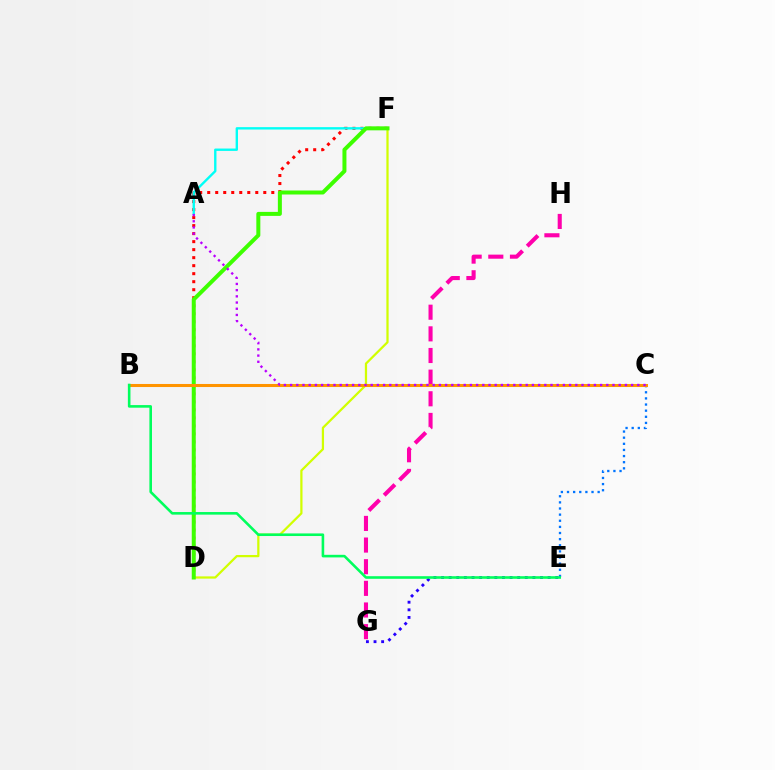{('G', 'H'): [{'color': '#ff00ac', 'line_style': 'dashed', 'thickness': 2.94}], ('D', 'F'): [{'color': '#ff0000', 'line_style': 'dotted', 'thickness': 2.18}, {'color': '#d1ff00', 'line_style': 'solid', 'thickness': 1.61}, {'color': '#3dff00', 'line_style': 'solid', 'thickness': 2.88}], ('C', 'E'): [{'color': '#0074ff', 'line_style': 'dotted', 'thickness': 1.66}], ('A', 'F'): [{'color': '#00fff6', 'line_style': 'solid', 'thickness': 1.71}], ('E', 'G'): [{'color': '#2500ff', 'line_style': 'dotted', 'thickness': 2.07}], ('B', 'C'): [{'color': '#ff9400', 'line_style': 'solid', 'thickness': 2.19}], ('B', 'E'): [{'color': '#00ff5c', 'line_style': 'solid', 'thickness': 1.87}], ('A', 'C'): [{'color': '#b900ff', 'line_style': 'dotted', 'thickness': 1.68}]}